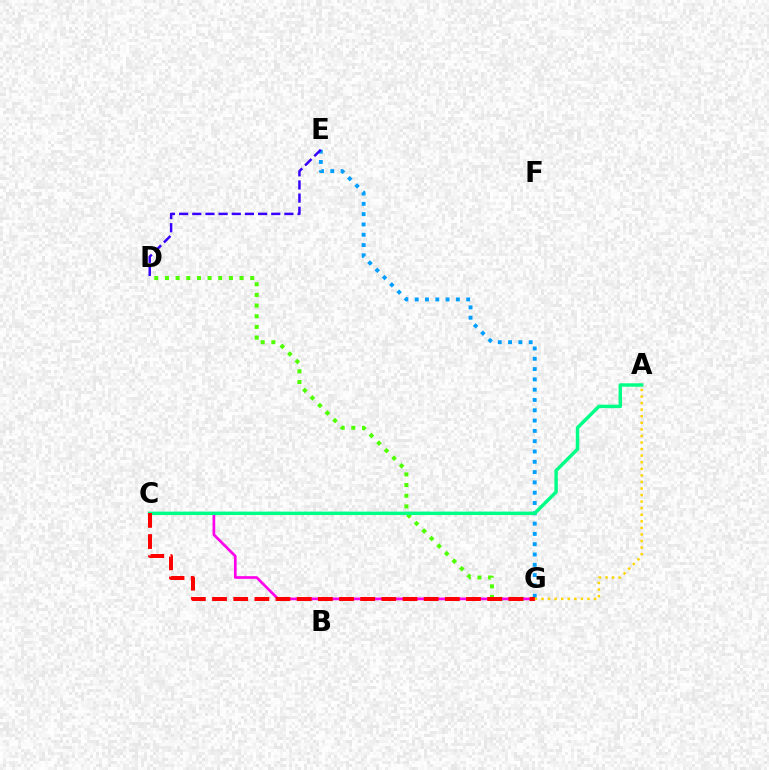{('D', 'G'): [{'color': '#4fff00', 'line_style': 'dotted', 'thickness': 2.9}], ('C', 'G'): [{'color': '#ff00ed', 'line_style': 'solid', 'thickness': 1.94}, {'color': '#ff0000', 'line_style': 'dashed', 'thickness': 2.87}], ('E', 'G'): [{'color': '#009eff', 'line_style': 'dotted', 'thickness': 2.8}], ('D', 'E'): [{'color': '#3700ff', 'line_style': 'dashed', 'thickness': 1.79}], ('A', 'C'): [{'color': '#00ff86', 'line_style': 'solid', 'thickness': 2.48}], ('A', 'G'): [{'color': '#ffd500', 'line_style': 'dotted', 'thickness': 1.78}]}